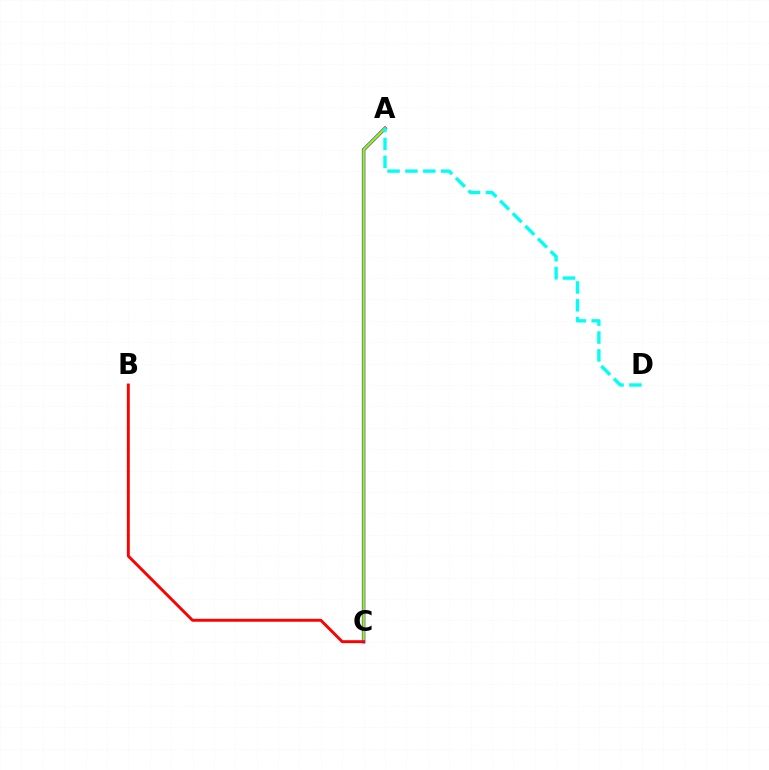{('A', 'C'): [{'color': '#7200ff', 'line_style': 'solid', 'thickness': 2.49}, {'color': '#84ff00', 'line_style': 'solid', 'thickness': 1.76}], ('B', 'C'): [{'color': '#ff0000', 'line_style': 'solid', 'thickness': 2.09}], ('A', 'D'): [{'color': '#00fff6', 'line_style': 'dashed', 'thickness': 2.43}]}